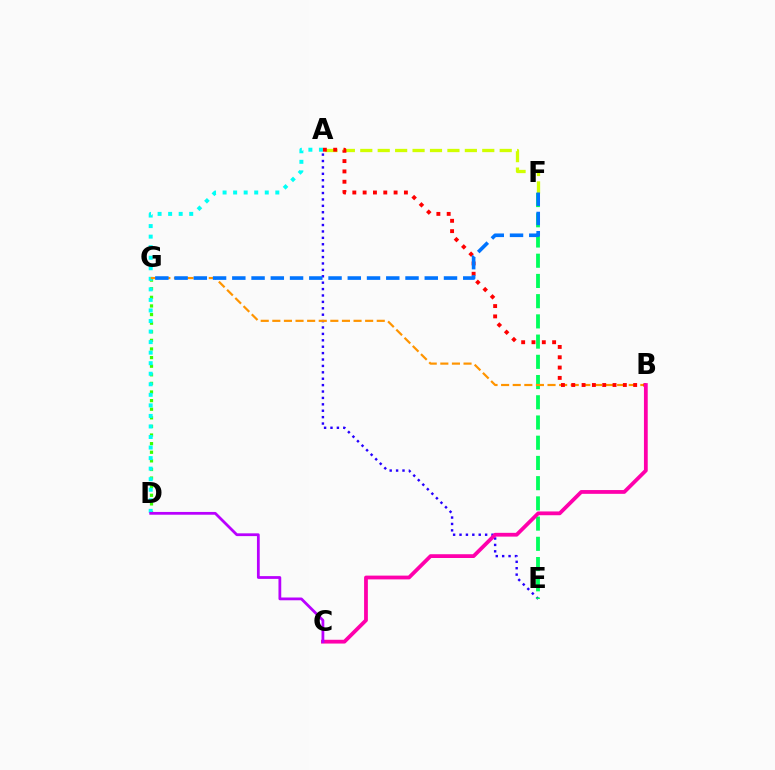{('D', 'G'): [{'color': '#3dff00', 'line_style': 'dotted', 'thickness': 2.34}], ('A', 'E'): [{'color': '#2500ff', 'line_style': 'dotted', 'thickness': 1.74}], ('A', 'F'): [{'color': '#d1ff00', 'line_style': 'dashed', 'thickness': 2.37}], ('A', 'D'): [{'color': '#00fff6', 'line_style': 'dotted', 'thickness': 2.87}], ('E', 'F'): [{'color': '#00ff5c', 'line_style': 'dashed', 'thickness': 2.75}], ('B', 'G'): [{'color': '#ff9400', 'line_style': 'dashed', 'thickness': 1.58}], ('A', 'B'): [{'color': '#ff0000', 'line_style': 'dotted', 'thickness': 2.8}], ('F', 'G'): [{'color': '#0074ff', 'line_style': 'dashed', 'thickness': 2.61}], ('B', 'C'): [{'color': '#ff00ac', 'line_style': 'solid', 'thickness': 2.72}], ('C', 'D'): [{'color': '#b900ff', 'line_style': 'solid', 'thickness': 2.0}]}